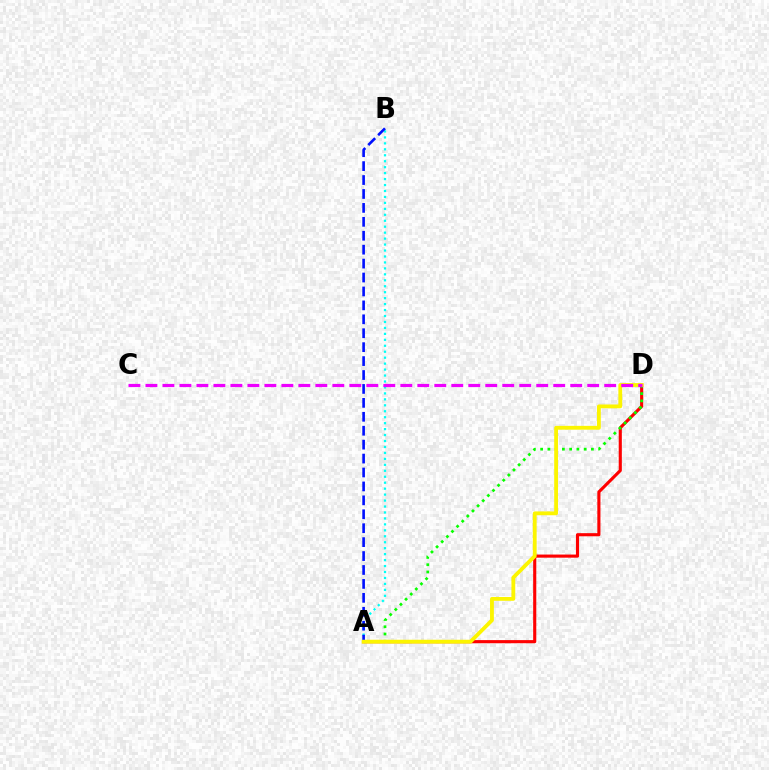{('A', 'D'): [{'color': '#ff0000', 'line_style': 'solid', 'thickness': 2.25}, {'color': '#08ff00', 'line_style': 'dotted', 'thickness': 1.97}, {'color': '#fcf500', 'line_style': 'solid', 'thickness': 2.76}], ('A', 'B'): [{'color': '#00fff6', 'line_style': 'dotted', 'thickness': 1.62}, {'color': '#0010ff', 'line_style': 'dashed', 'thickness': 1.89}], ('C', 'D'): [{'color': '#ee00ff', 'line_style': 'dashed', 'thickness': 2.31}]}